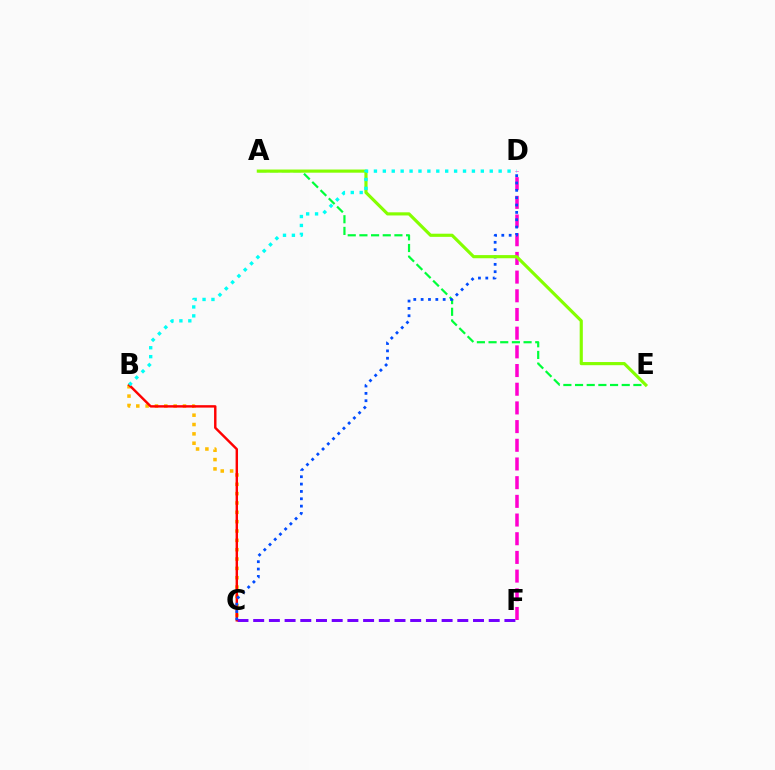{('B', 'C'): [{'color': '#ffbd00', 'line_style': 'dotted', 'thickness': 2.54}, {'color': '#ff0000', 'line_style': 'solid', 'thickness': 1.75}], ('C', 'F'): [{'color': '#7200ff', 'line_style': 'dashed', 'thickness': 2.13}], ('A', 'E'): [{'color': '#00ff39', 'line_style': 'dashed', 'thickness': 1.59}, {'color': '#84ff00', 'line_style': 'solid', 'thickness': 2.27}], ('D', 'F'): [{'color': '#ff00cf', 'line_style': 'dashed', 'thickness': 2.54}], ('C', 'D'): [{'color': '#004bff', 'line_style': 'dotted', 'thickness': 2.0}], ('B', 'D'): [{'color': '#00fff6', 'line_style': 'dotted', 'thickness': 2.42}]}